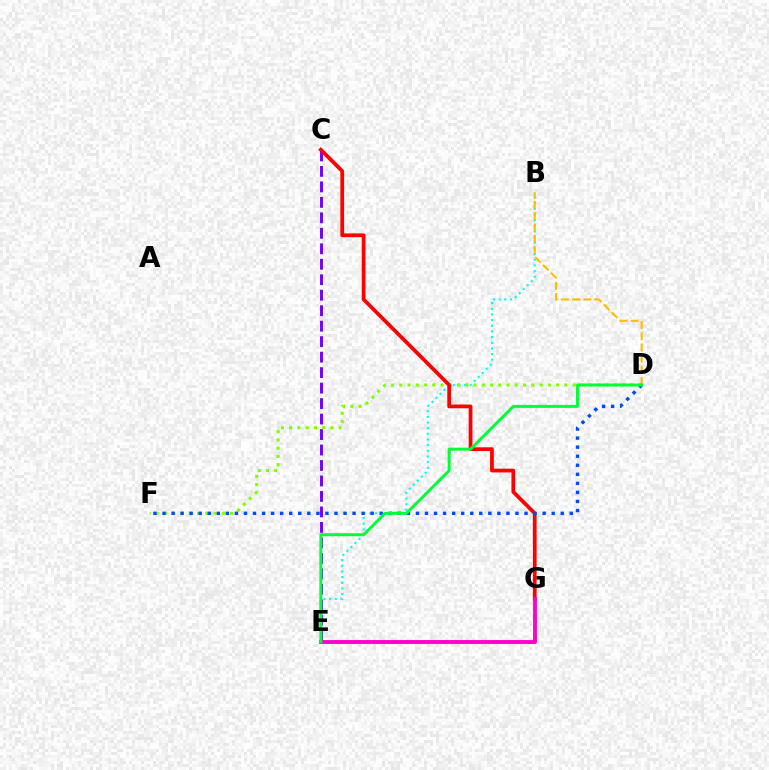{('B', 'E'): [{'color': '#00fff6', 'line_style': 'dotted', 'thickness': 1.54}], ('C', 'E'): [{'color': '#7200ff', 'line_style': 'dashed', 'thickness': 2.1}], ('B', 'D'): [{'color': '#ffbd00', 'line_style': 'dashed', 'thickness': 1.52}], ('D', 'F'): [{'color': '#84ff00', 'line_style': 'dotted', 'thickness': 2.24}, {'color': '#004bff', 'line_style': 'dotted', 'thickness': 2.46}], ('C', 'G'): [{'color': '#ff0000', 'line_style': 'solid', 'thickness': 2.7}], ('E', 'G'): [{'color': '#ff00cf', 'line_style': 'solid', 'thickness': 2.79}], ('D', 'E'): [{'color': '#00ff39', 'line_style': 'solid', 'thickness': 2.14}]}